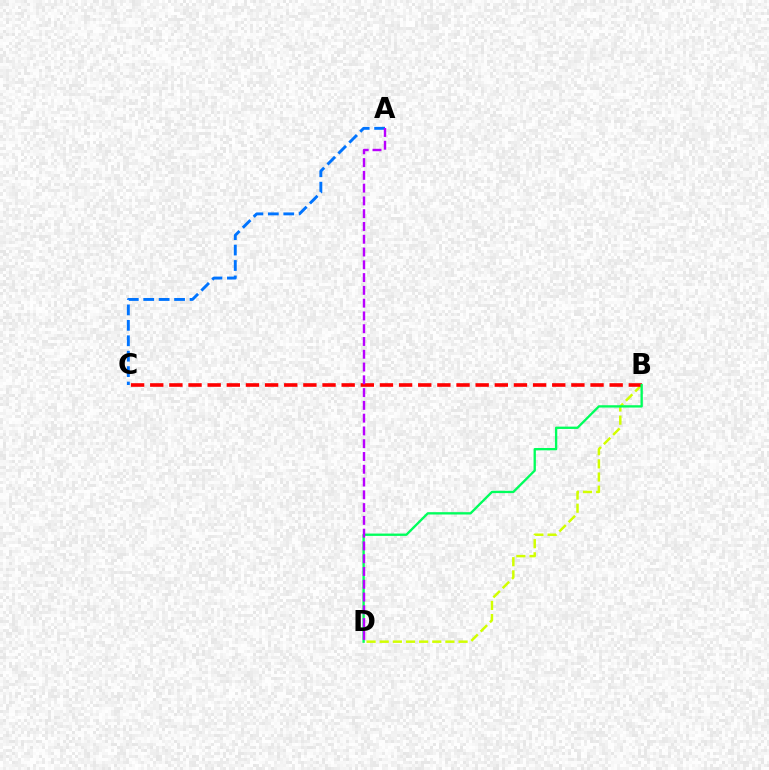{('B', 'D'): [{'color': '#d1ff00', 'line_style': 'dashed', 'thickness': 1.79}, {'color': '#00ff5c', 'line_style': 'solid', 'thickness': 1.68}], ('B', 'C'): [{'color': '#ff0000', 'line_style': 'dashed', 'thickness': 2.6}], ('A', 'C'): [{'color': '#0074ff', 'line_style': 'dashed', 'thickness': 2.1}], ('A', 'D'): [{'color': '#b900ff', 'line_style': 'dashed', 'thickness': 1.74}]}